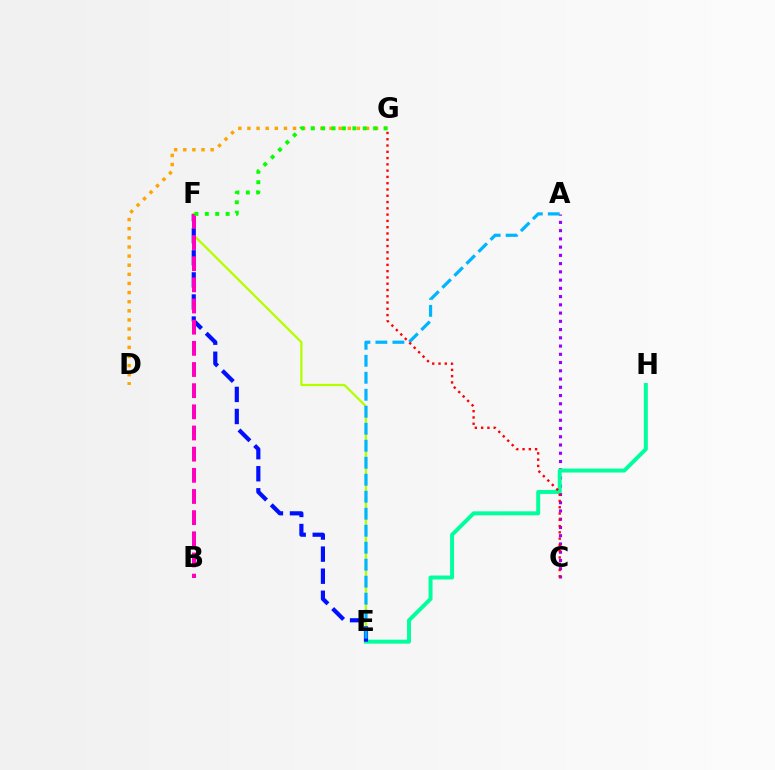{('E', 'F'): [{'color': '#b3ff00', 'line_style': 'solid', 'thickness': 1.64}, {'color': '#0010ff', 'line_style': 'dashed', 'thickness': 3.0}], ('A', 'C'): [{'color': '#9b00ff', 'line_style': 'dotted', 'thickness': 2.24}], ('E', 'H'): [{'color': '#00ff9d', 'line_style': 'solid', 'thickness': 2.85}], ('A', 'E'): [{'color': '#00b5ff', 'line_style': 'dashed', 'thickness': 2.31}], ('D', 'G'): [{'color': '#ffa500', 'line_style': 'dotted', 'thickness': 2.48}], ('B', 'F'): [{'color': '#ff00bd', 'line_style': 'dashed', 'thickness': 2.87}], ('F', 'G'): [{'color': '#08ff00', 'line_style': 'dotted', 'thickness': 2.82}], ('C', 'G'): [{'color': '#ff0000', 'line_style': 'dotted', 'thickness': 1.71}]}